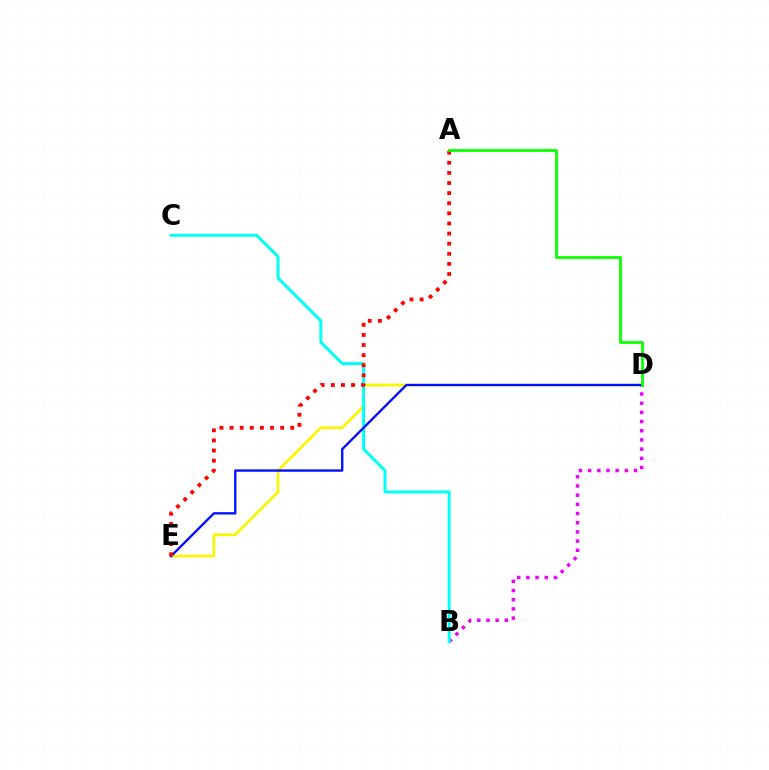{('D', 'E'): [{'color': '#fcf500', 'line_style': 'solid', 'thickness': 1.95}, {'color': '#0010ff', 'line_style': 'solid', 'thickness': 1.69}], ('B', 'D'): [{'color': '#ee00ff', 'line_style': 'dotted', 'thickness': 2.5}], ('B', 'C'): [{'color': '#00fff6', 'line_style': 'solid', 'thickness': 2.15}], ('A', 'E'): [{'color': '#ff0000', 'line_style': 'dotted', 'thickness': 2.75}], ('A', 'D'): [{'color': '#08ff00', 'line_style': 'solid', 'thickness': 2.0}]}